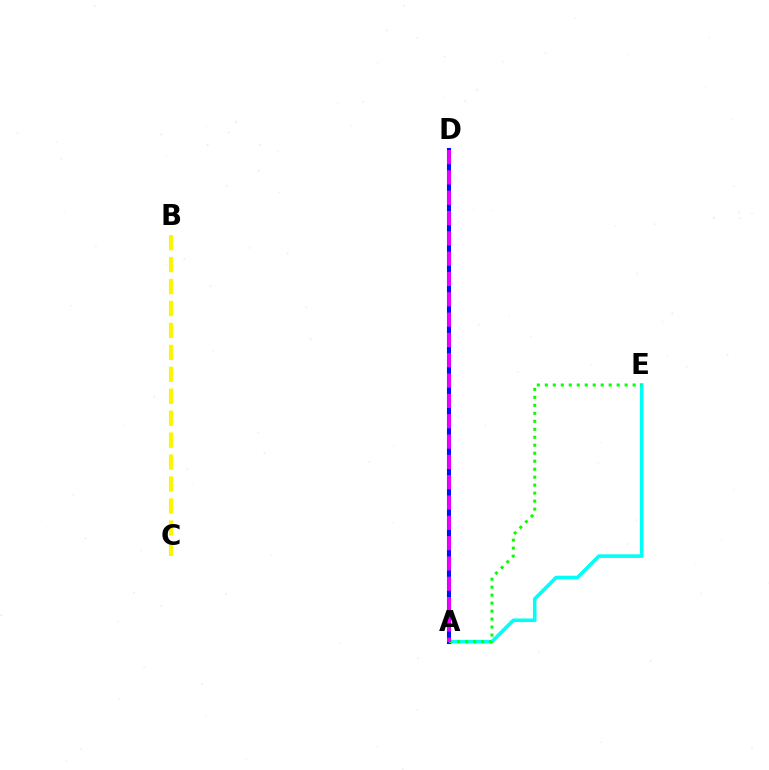{('A', 'E'): [{'color': '#00fff6', 'line_style': 'solid', 'thickness': 2.57}, {'color': '#08ff00', 'line_style': 'dotted', 'thickness': 2.17}], ('A', 'D'): [{'color': '#ff0000', 'line_style': 'dashed', 'thickness': 2.73}, {'color': '#0010ff', 'line_style': 'solid', 'thickness': 2.94}, {'color': '#ee00ff', 'line_style': 'dashed', 'thickness': 2.76}], ('B', 'C'): [{'color': '#fcf500', 'line_style': 'dashed', 'thickness': 2.98}]}